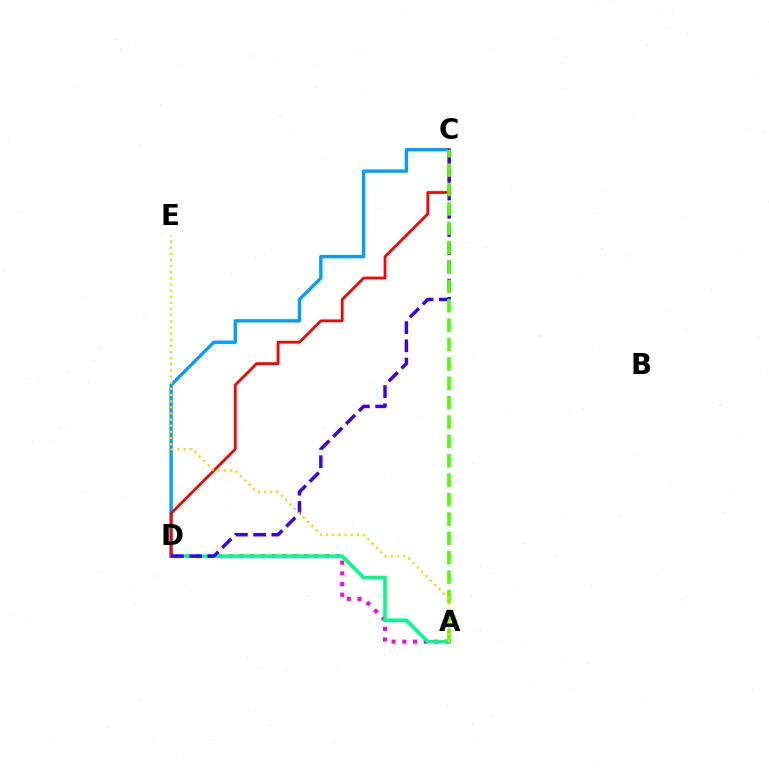{('C', 'D'): [{'color': '#009eff', 'line_style': 'solid', 'thickness': 2.42}, {'color': '#ff0000', 'line_style': 'solid', 'thickness': 2.0}, {'color': '#3700ff', 'line_style': 'dashed', 'thickness': 2.47}], ('A', 'D'): [{'color': '#ff00ed', 'line_style': 'dotted', 'thickness': 2.91}, {'color': '#00ff86', 'line_style': 'solid', 'thickness': 2.59}], ('A', 'C'): [{'color': '#4fff00', 'line_style': 'dashed', 'thickness': 2.63}], ('A', 'E'): [{'color': '#ffd500', 'line_style': 'dotted', 'thickness': 1.67}]}